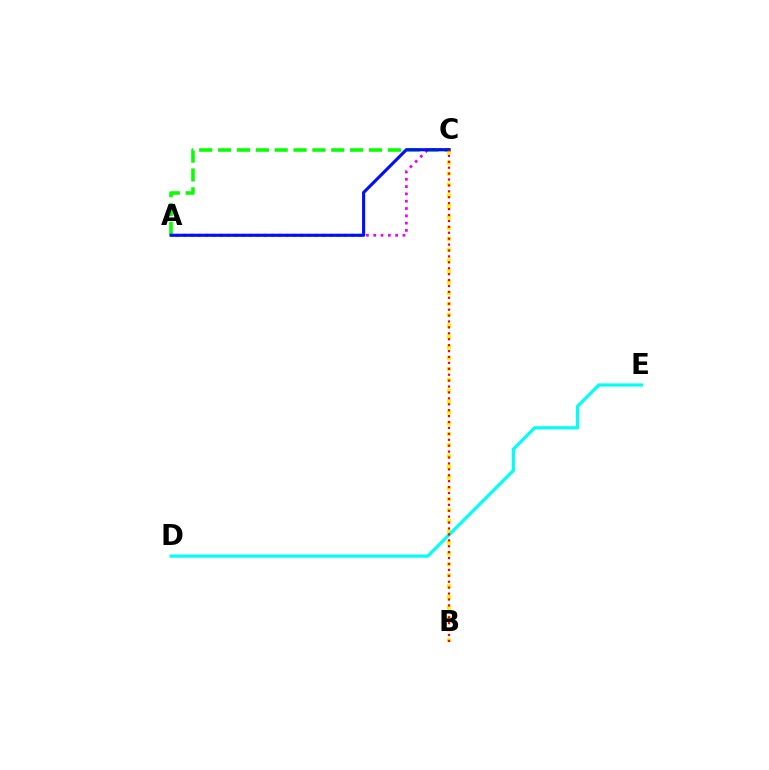{('A', 'C'): [{'color': '#08ff00', 'line_style': 'dashed', 'thickness': 2.56}, {'color': '#ee00ff', 'line_style': 'dotted', 'thickness': 1.98}, {'color': '#0010ff', 'line_style': 'solid', 'thickness': 2.25}], ('B', 'C'): [{'color': '#fcf500', 'line_style': 'dotted', 'thickness': 2.95}, {'color': '#ff0000', 'line_style': 'dotted', 'thickness': 1.61}], ('D', 'E'): [{'color': '#00fff6', 'line_style': 'solid', 'thickness': 2.29}]}